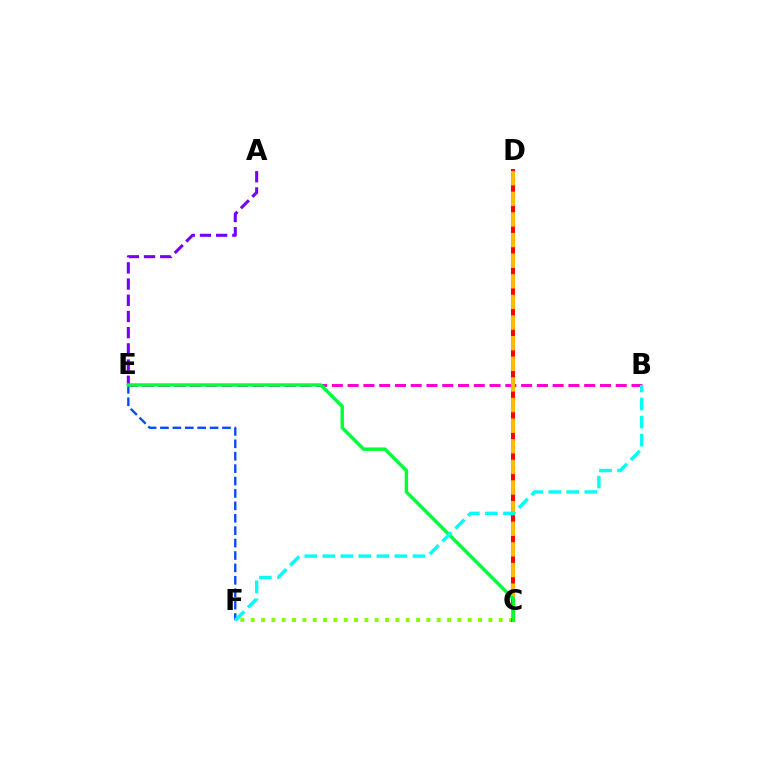{('C', 'F'): [{'color': '#84ff00', 'line_style': 'dotted', 'thickness': 2.81}], ('C', 'D'): [{'color': '#ff0000', 'line_style': 'solid', 'thickness': 2.91}, {'color': '#ffbd00', 'line_style': 'dashed', 'thickness': 2.8}], ('B', 'E'): [{'color': '#ff00cf', 'line_style': 'dashed', 'thickness': 2.14}], ('E', 'F'): [{'color': '#004bff', 'line_style': 'dashed', 'thickness': 1.69}], ('A', 'E'): [{'color': '#7200ff', 'line_style': 'dashed', 'thickness': 2.2}], ('C', 'E'): [{'color': '#00ff39', 'line_style': 'solid', 'thickness': 2.48}], ('B', 'F'): [{'color': '#00fff6', 'line_style': 'dashed', 'thickness': 2.45}]}